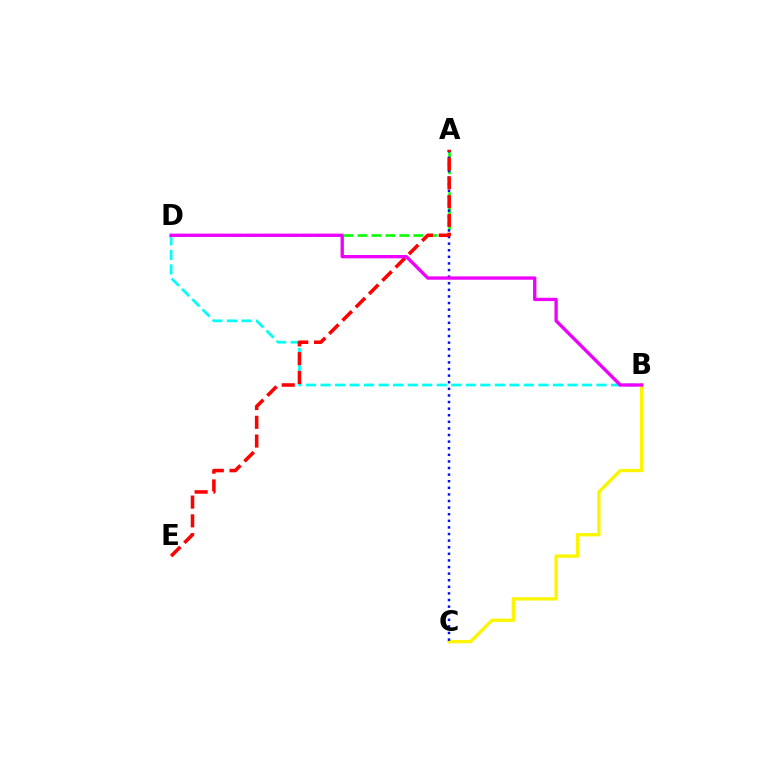{('B', 'D'): [{'color': '#00fff6', 'line_style': 'dashed', 'thickness': 1.97}, {'color': '#ee00ff', 'line_style': 'solid', 'thickness': 2.39}], ('A', 'D'): [{'color': '#08ff00', 'line_style': 'dashed', 'thickness': 1.89}], ('B', 'C'): [{'color': '#fcf500', 'line_style': 'solid', 'thickness': 2.4}], ('A', 'C'): [{'color': '#0010ff', 'line_style': 'dotted', 'thickness': 1.79}], ('A', 'E'): [{'color': '#ff0000', 'line_style': 'dashed', 'thickness': 2.55}]}